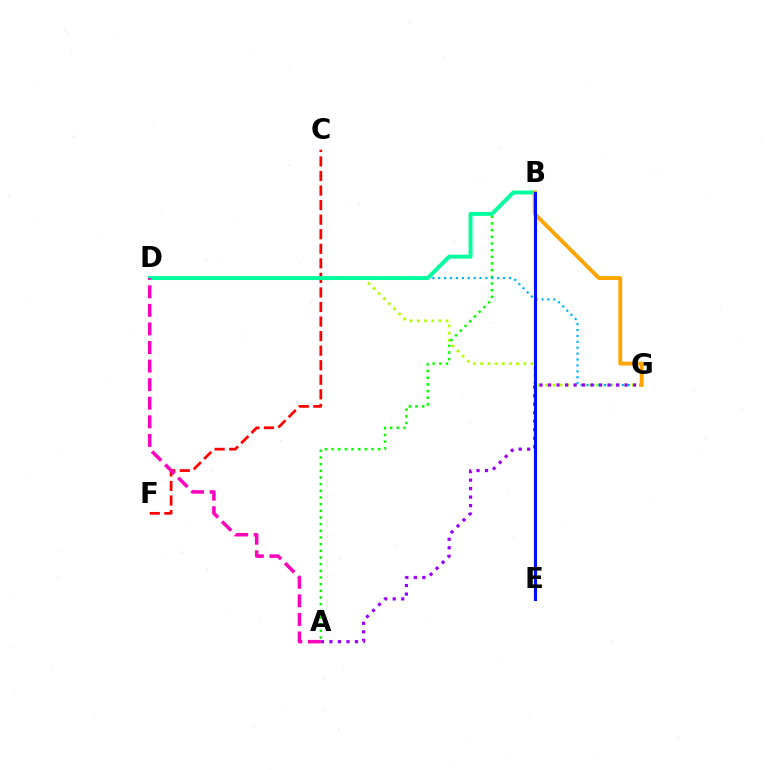{('D', 'G'): [{'color': '#b3ff00', 'line_style': 'dotted', 'thickness': 1.96}, {'color': '#00b5ff', 'line_style': 'dotted', 'thickness': 1.6}], ('A', 'B'): [{'color': '#08ff00', 'line_style': 'dotted', 'thickness': 1.81}], ('C', 'F'): [{'color': '#ff0000', 'line_style': 'dashed', 'thickness': 1.98}], ('B', 'D'): [{'color': '#00ff9d', 'line_style': 'solid', 'thickness': 2.85}], ('A', 'G'): [{'color': '#9b00ff', 'line_style': 'dotted', 'thickness': 2.31}], ('B', 'G'): [{'color': '#ffa500', 'line_style': 'solid', 'thickness': 2.77}], ('B', 'E'): [{'color': '#0010ff', 'line_style': 'solid', 'thickness': 2.24}], ('A', 'D'): [{'color': '#ff00bd', 'line_style': 'dashed', 'thickness': 2.52}]}